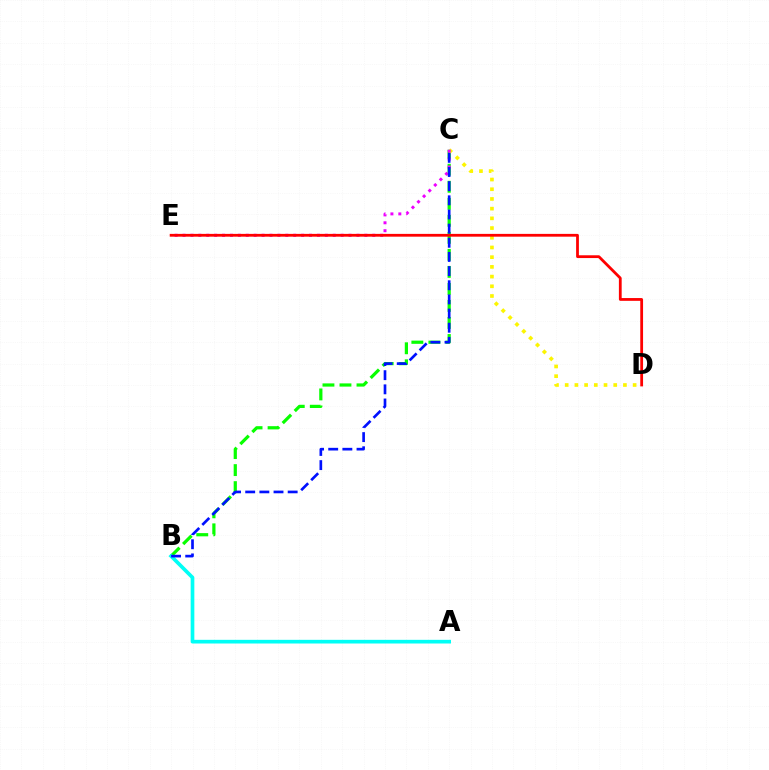{('B', 'C'): [{'color': '#08ff00', 'line_style': 'dashed', 'thickness': 2.31}, {'color': '#0010ff', 'line_style': 'dashed', 'thickness': 1.92}], ('C', 'D'): [{'color': '#fcf500', 'line_style': 'dotted', 'thickness': 2.64}], ('C', 'E'): [{'color': '#ee00ff', 'line_style': 'dotted', 'thickness': 2.15}], ('A', 'B'): [{'color': '#00fff6', 'line_style': 'solid', 'thickness': 2.65}], ('D', 'E'): [{'color': '#ff0000', 'line_style': 'solid', 'thickness': 2.0}]}